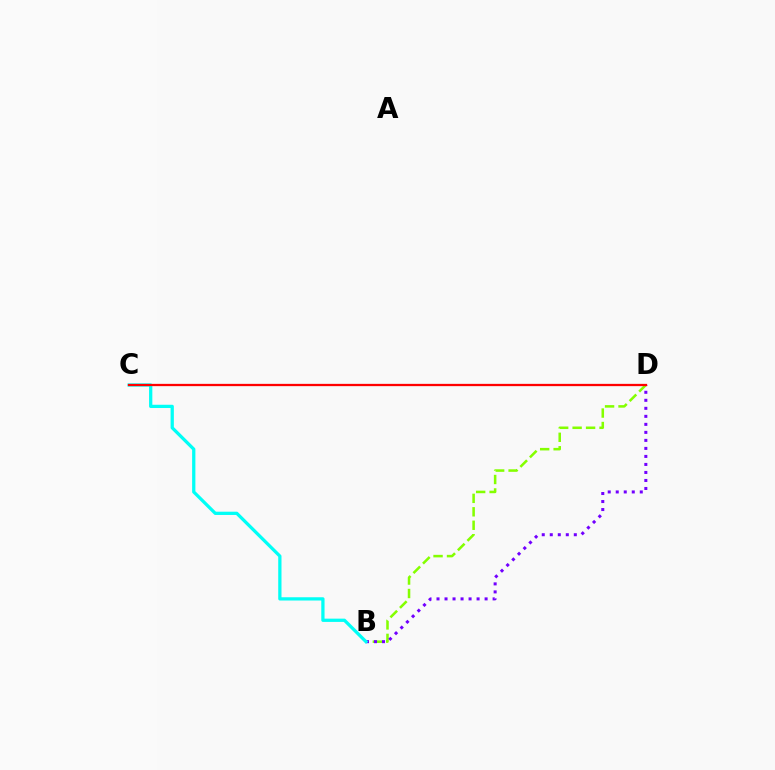{('B', 'D'): [{'color': '#84ff00', 'line_style': 'dashed', 'thickness': 1.83}, {'color': '#7200ff', 'line_style': 'dotted', 'thickness': 2.18}], ('B', 'C'): [{'color': '#00fff6', 'line_style': 'solid', 'thickness': 2.35}], ('C', 'D'): [{'color': '#ff0000', 'line_style': 'solid', 'thickness': 1.64}]}